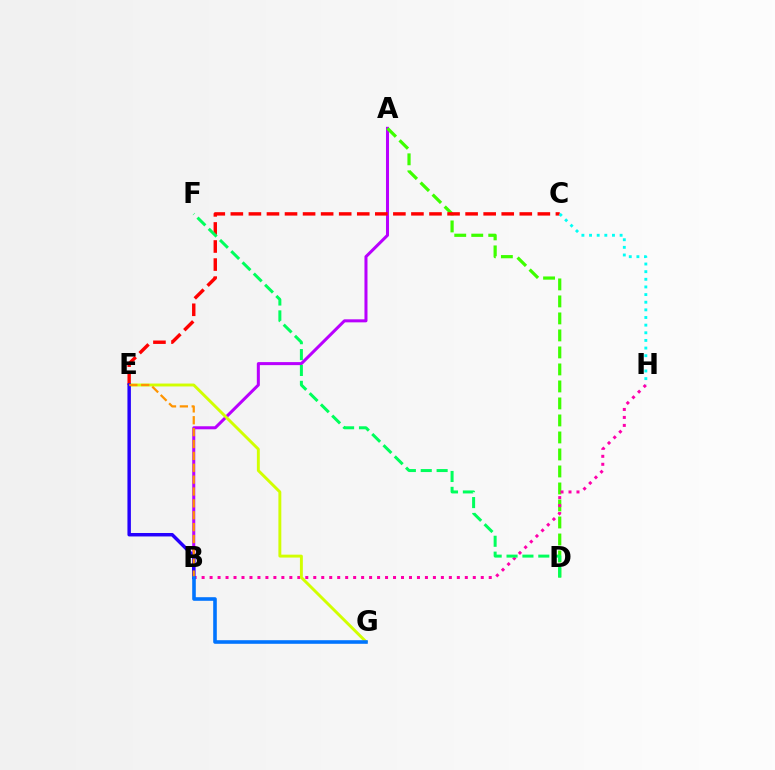{('A', 'B'): [{'color': '#b900ff', 'line_style': 'solid', 'thickness': 2.18}], ('A', 'D'): [{'color': '#3dff00', 'line_style': 'dashed', 'thickness': 2.31}], ('B', 'H'): [{'color': '#ff00ac', 'line_style': 'dotted', 'thickness': 2.17}], ('E', 'G'): [{'color': '#d1ff00', 'line_style': 'solid', 'thickness': 2.09}], ('C', 'E'): [{'color': '#ff0000', 'line_style': 'dashed', 'thickness': 2.45}], ('B', 'E'): [{'color': '#2500ff', 'line_style': 'solid', 'thickness': 2.49}, {'color': '#ff9400', 'line_style': 'dashed', 'thickness': 1.61}], ('D', 'F'): [{'color': '#00ff5c', 'line_style': 'dashed', 'thickness': 2.16}], ('C', 'H'): [{'color': '#00fff6', 'line_style': 'dotted', 'thickness': 2.08}], ('B', 'G'): [{'color': '#0074ff', 'line_style': 'solid', 'thickness': 2.59}]}